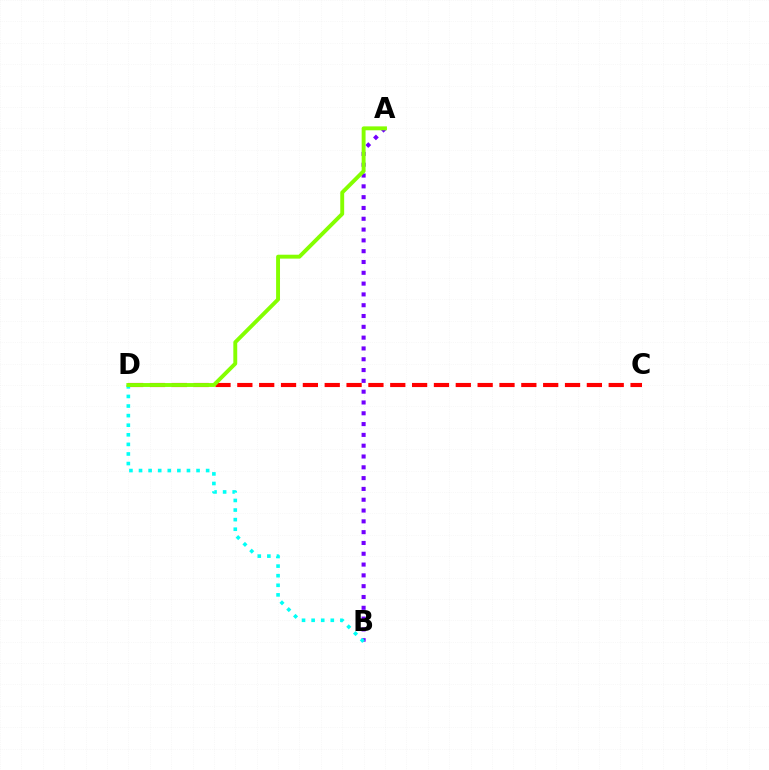{('A', 'B'): [{'color': '#7200ff', 'line_style': 'dotted', 'thickness': 2.94}], ('C', 'D'): [{'color': '#ff0000', 'line_style': 'dashed', 'thickness': 2.97}], ('B', 'D'): [{'color': '#00fff6', 'line_style': 'dotted', 'thickness': 2.61}], ('A', 'D'): [{'color': '#84ff00', 'line_style': 'solid', 'thickness': 2.81}]}